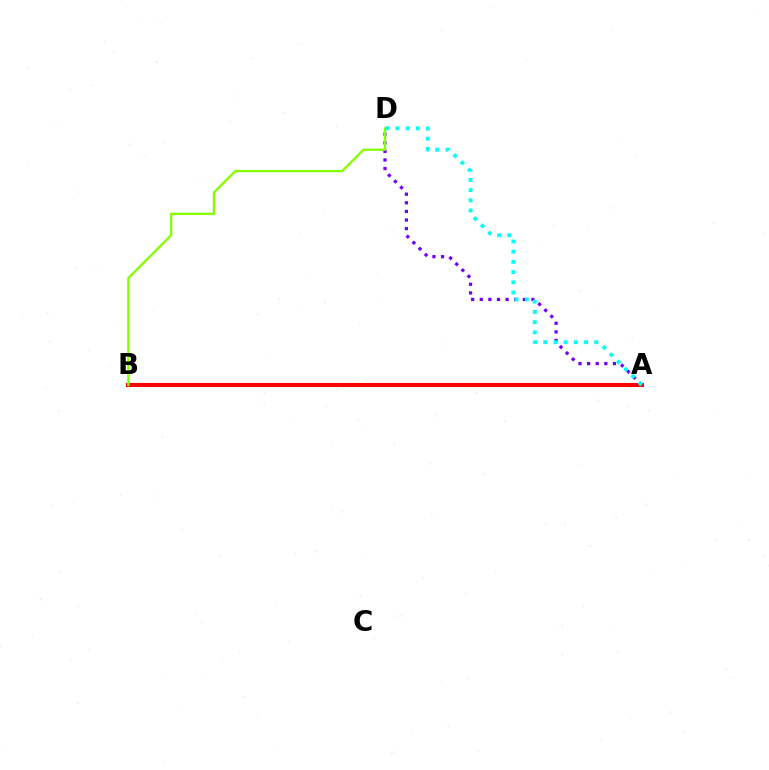{('A', 'D'): [{'color': '#7200ff', 'line_style': 'dotted', 'thickness': 2.34}, {'color': '#00fff6', 'line_style': 'dotted', 'thickness': 2.77}], ('A', 'B'): [{'color': '#ff0000', 'line_style': 'solid', 'thickness': 2.93}], ('B', 'D'): [{'color': '#84ff00', 'line_style': 'solid', 'thickness': 1.67}]}